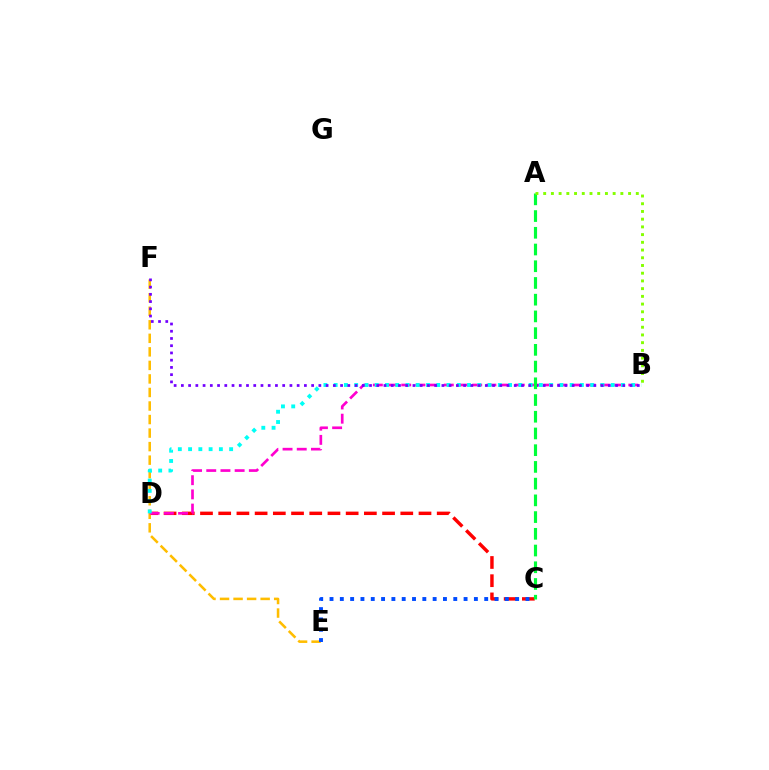{('C', 'D'): [{'color': '#ff0000', 'line_style': 'dashed', 'thickness': 2.47}], ('E', 'F'): [{'color': '#ffbd00', 'line_style': 'dashed', 'thickness': 1.84}], ('B', 'D'): [{'color': '#ff00cf', 'line_style': 'dashed', 'thickness': 1.93}, {'color': '#00fff6', 'line_style': 'dotted', 'thickness': 2.79}], ('B', 'F'): [{'color': '#7200ff', 'line_style': 'dotted', 'thickness': 1.97}], ('C', 'E'): [{'color': '#004bff', 'line_style': 'dotted', 'thickness': 2.8}], ('A', 'C'): [{'color': '#00ff39', 'line_style': 'dashed', 'thickness': 2.27}], ('A', 'B'): [{'color': '#84ff00', 'line_style': 'dotted', 'thickness': 2.1}]}